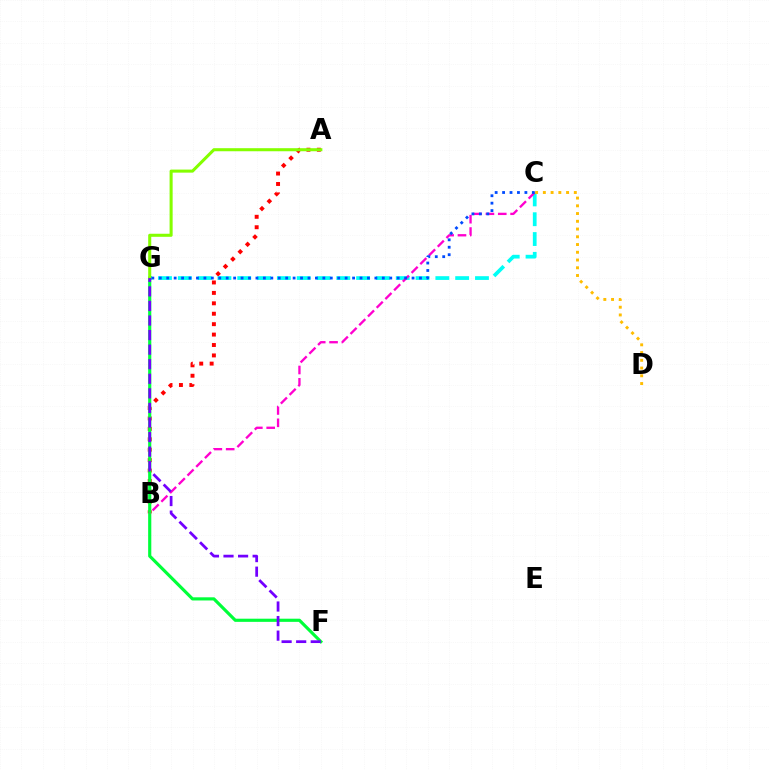{('A', 'B'): [{'color': '#ff0000', 'line_style': 'dotted', 'thickness': 2.83}], ('C', 'G'): [{'color': '#00fff6', 'line_style': 'dashed', 'thickness': 2.69}, {'color': '#004bff', 'line_style': 'dotted', 'thickness': 2.02}], ('F', 'G'): [{'color': '#00ff39', 'line_style': 'solid', 'thickness': 2.27}, {'color': '#7200ff', 'line_style': 'dashed', 'thickness': 1.98}], ('B', 'C'): [{'color': '#ff00cf', 'line_style': 'dashed', 'thickness': 1.68}], ('C', 'D'): [{'color': '#ffbd00', 'line_style': 'dotted', 'thickness': 2.1}], ('A', 'G'): [{'color': '#84ff00', 'line_style': 'solid', 'thickness': 2.2}]}